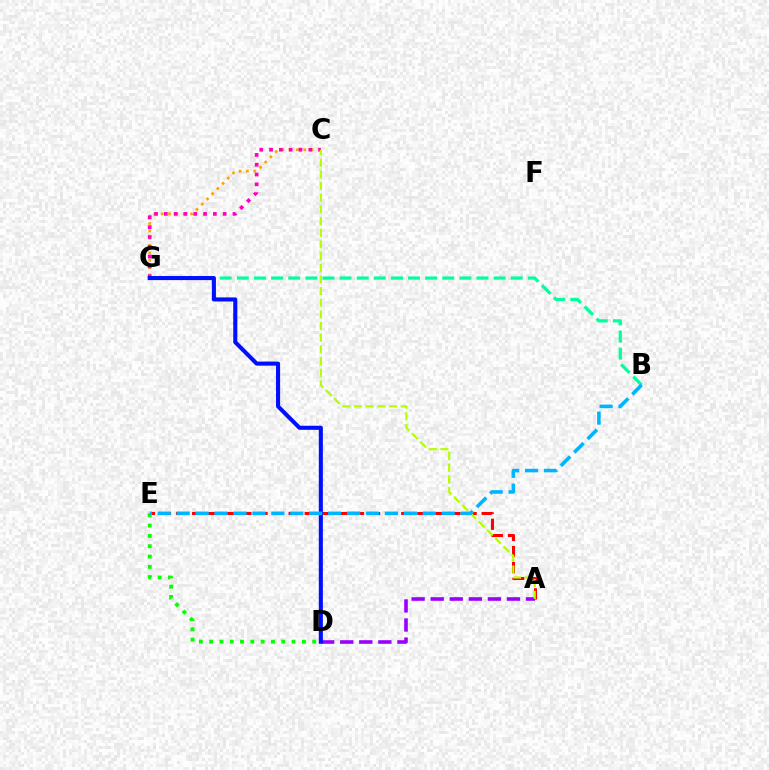{('A', 'E'): [{'color': '#ff0000', 'line_style': 'dashed', 'thickness': 2.19}], ('C', 'G'): [{'color': '#ffa500', 'line_style': 'dotted', 'thickness': 2.0}, {'color': '#ff00bd', 'line_style': 'dotted', 'thickness': 2.66}], ('A', 'D'): [{'color': '#9b00ff', 'line_style': 'dashed', 'thickness': 2.59}], ('B', 'G'): [{'color': '#00ff9d', 'line_style': 'dashed', 'thickness': 2.33}], ('A', 'C'): [{'color': '#b3ff00', 'line_style': 'dashed', 'thickness': 1.58}], ('D', 'E'): [{'color': '#08ff00', 'line_style': 'dotted', 'thickness': 2.8}], ('D', 'G'): [{'color': '#0010ff', 'line_style': 'solid', 'thickness': 2.93}], ('B', 'E'): [{'color': '#00b5ff', 'line_style': 'dashed', 'thickness': 2.57}]}